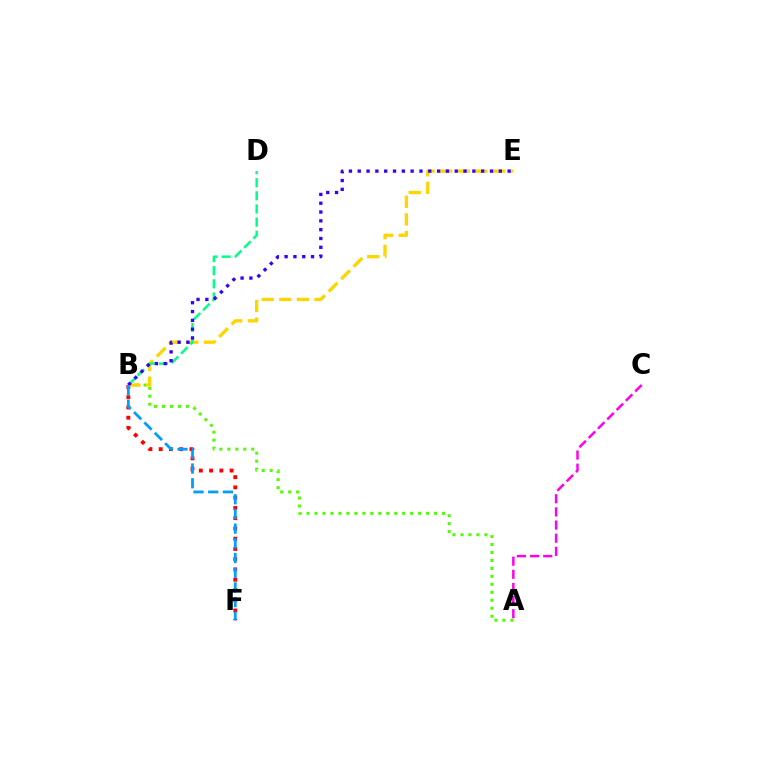{('A', 'B'): [{'color': '#4fff00', 'line_style': 'dotted', 'thickness': 2.16}], ('B', 'F'): [{'color': '#ff0000', 'line_style': 'dotted', 'thickness': 2.79}, {'color': '#009eff', 'line_style': 'dashed', 'thickness': 2.0}], ('B', 'E'): [{'color': '#ffd500', 'line_style': 'dashed', 'thickness': 2.39}, {'color': '#3700ff', 'line_style': 'dotted', 'thickness': 2.4}], ('A', 'C'): [{'color': '#ff00ed', 'line_style': 'dashed', 'thickness': 1.79}], ('B', 'D'): [{'color': '#00ff86', 'line_style': 'dashed', 'thickness': 1.79}]}